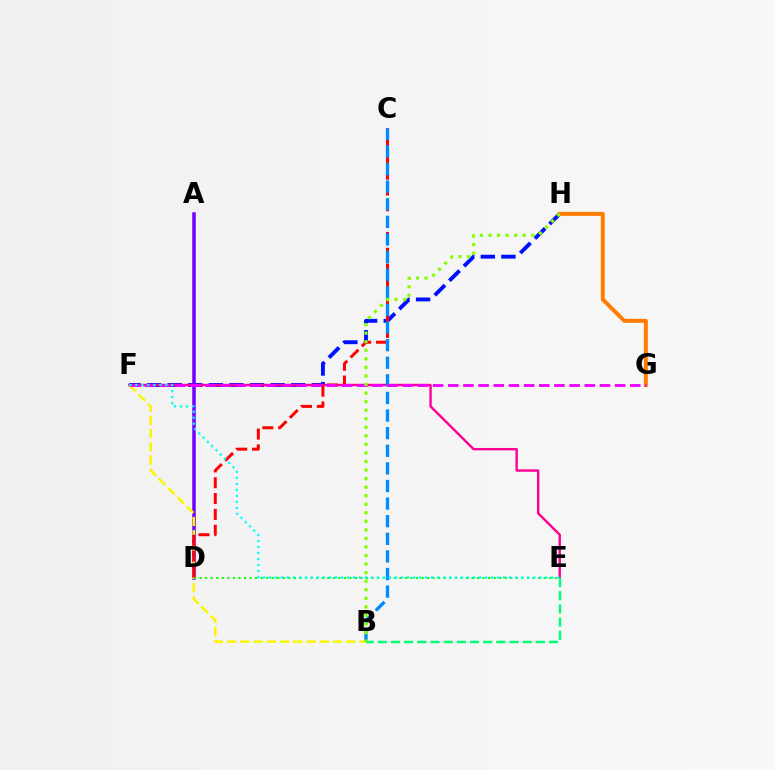{('F', 'H'): [{'color': '#0010ff', 'line_style': 'dashed', 'thickness': 2.8}], ('E', 'F'): [{'color': '#ff0094', 'line_style': 'solid', 'thickness': 1.74}, {'color': '#00fff6', 'line_style': 'dotted', 'thickness': 1.63}], ('A', 'D'): [{'color': '#7200ff', 'line_style': 'solid', 'thickness': 2.52}], ('B', 'F'): [{'color': '#fcf500', 'line_style': 'dashed', 'thickness': 1.8}], ('D', 'E'): [{'color': '#08ff00', 'line_style': 'dotted', 'thickness': 1.51}], ('C', 'D'): [{'color': '#ff0000', 'line_style': 'dashed', 'thickness': 2.15}], ('B', 'C'): [{'color': '#008cff', 'line_style': 'dashed', 'thickness': 2.39}], ('G', 'H'): [{'color': '#ff7c00', 'line_style': 'solid', 'thickness': 2.85}], ('B', 'E'): [{'color': '#00ff74', 'line_style': 'dashed', 'thickness': 1.79}], ('F', 'G'): [{'color': '#ee00ff', 'line_style': 'dashed', 'thickness': 2.06}], ('B', 'H'): [{'color': '#84ff00', 'line_style': 'dotted', 'thickness': 2.32}]}